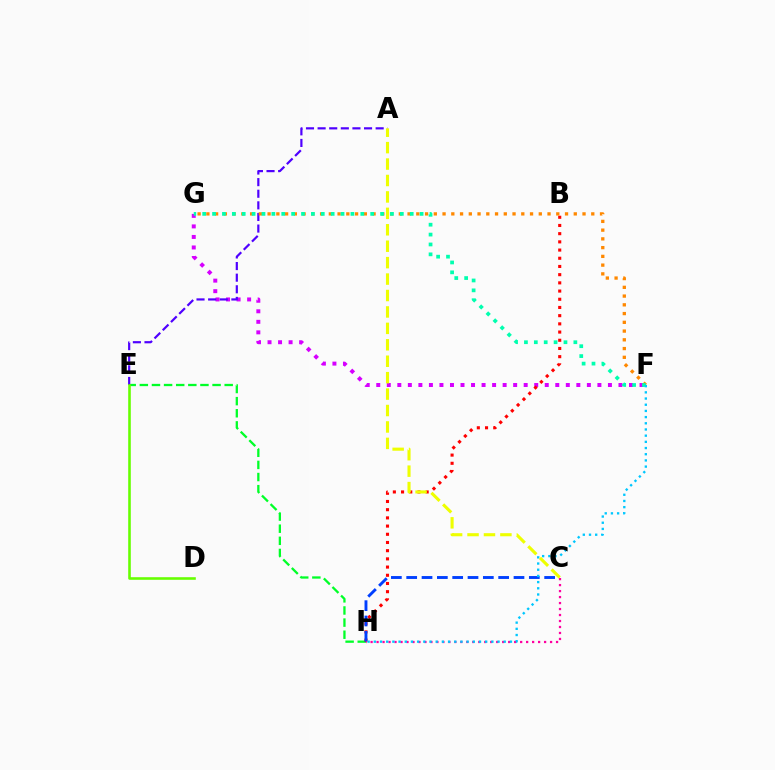{('E', 'H'): [{'color': '#00ff27', 'line_style': 'dashed', 'thickness': 1.65}], ('F', 'G'): [{'color': '#d600ff', 'line_style': 'dotted', 'thickness': 2.86}, {'color': '#ff8800', 'line_style': 'dotted', 'thickness': 2.38}, {'color': '#00ffaf', 'line_style': 'dotted', 'thickness': 2.69}], ('B', 'H'): [{'color': '#ff0000', 'line_style': 'dotted', 'thickness': 2.23}], ('A', 'E'): [{'color': '#4f00ff', 'line_style': 'dashed', 'thickness': 1.58}], ('C', 'H'): [{'color': '#003fff', 'line_style': 'dashed', 'thickness': 2.08}, {'color': '#ff00a0', 'line_style': 'dotted', 'thickness': 1.63}], ('D', 'E'): [{'color': '#66ff00', 'line_style': 'solid', 'thickness': 1.87}], ('F', 'H'): [{'color': '#00c7ff', 'line_style': 'dotted', 'thickness': 1.68}], ('A', 'C'): [{'color': '#eeff00', 'line_style': 'dashed', 'thickness': 2.23}]}